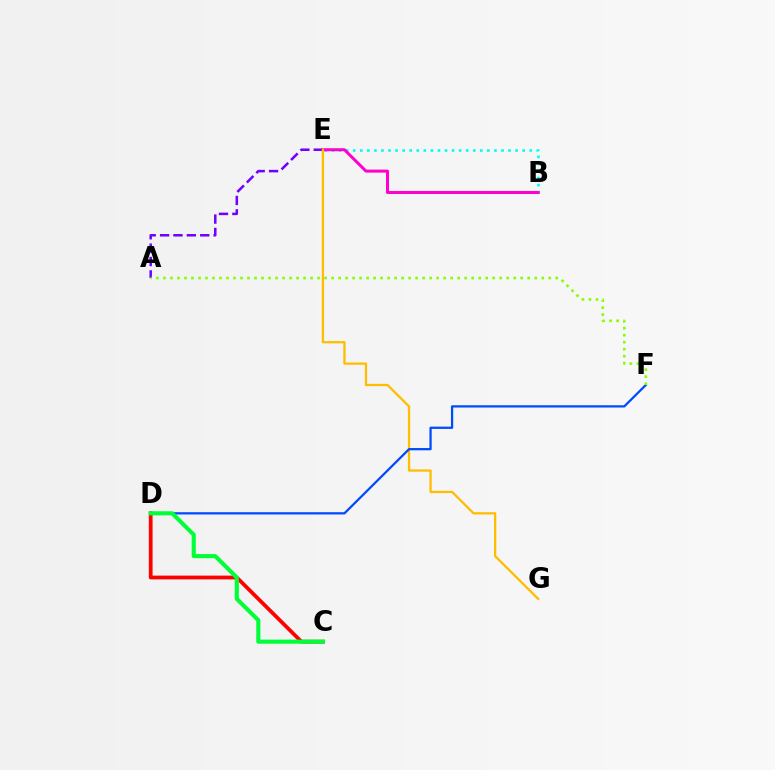{('B', 'E'): [{'color': '#00fff6', 'line_style': 'dotted', 'thickness': 1.92}, {'color': '#ff00cf', 'line_style': 'solid', 'thickness': 2.16}], ('A', 'E'): [{'color': '#7200ff', 'line_style': 'dashed', 'thickness': 1.82}], ('C', 'D'): [{'color': '#ff0000', 'line_style': 'solid', 'thickness': 2.71}, {'color': '#00ff39', 'line_style': 'solid', 'thickness': 2.96}], ('E', 'G'): [{'color': '#ffbd00', 'line_style': 'solid', 'thickness': 1.64}], ('D', 'F'): [{'color': '#004bff', 'line_style': 'solid', 'thickness': 1.63}], ('A', 'F'): [{'color': '#84ff00', 'line_style': 'dotted', 'thickness': 1.9}]}